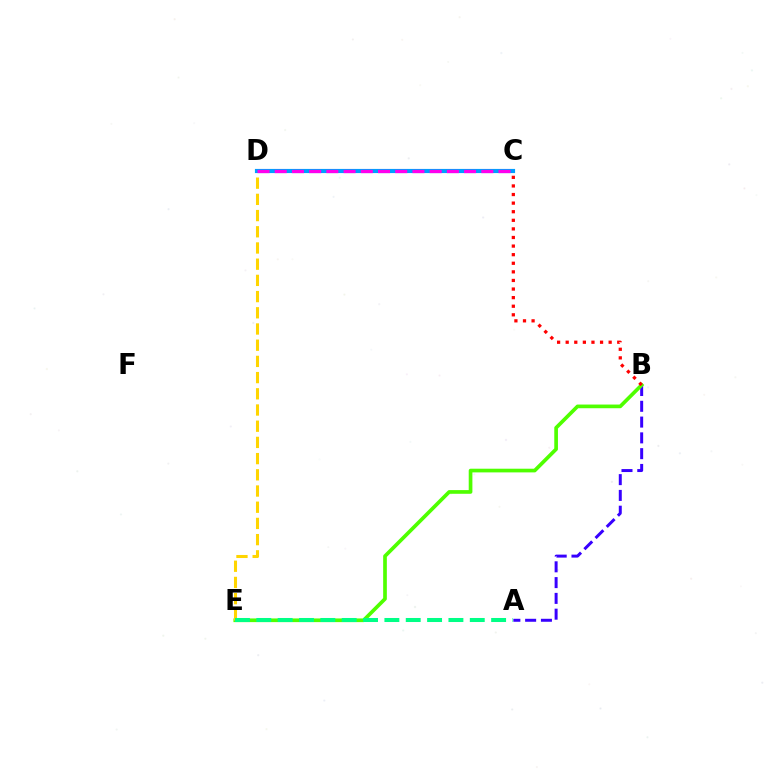{('A', 'B'): [{'color': '#3700ff', 'line_style': 'dashed', 'thickness': 2.14}], ('B', 'E'): [{'color': '#4fff00', 'line_style': 'solid', 'thickness': 2.65}], ('B', 'C'): [{'color': '#ff0000', 'line_style': 'dotted', 'thickness': 2.33}], ('D', 'E'): [{'color': '#ffd500', 'line_style': 'dashed', 'thickness': 2.2}], ('A', 'E'): [{'color': '#00ff86', 'line_style': 'dashed', 'thickness': 2.9}], ('C', 'D'): [{'color': '#009eff', 'line_style': 'solid', 'thickness': 2.99}, {'color': '#ff00ed', 'line_style': 'dashed', 'thickness': 2.34}]}